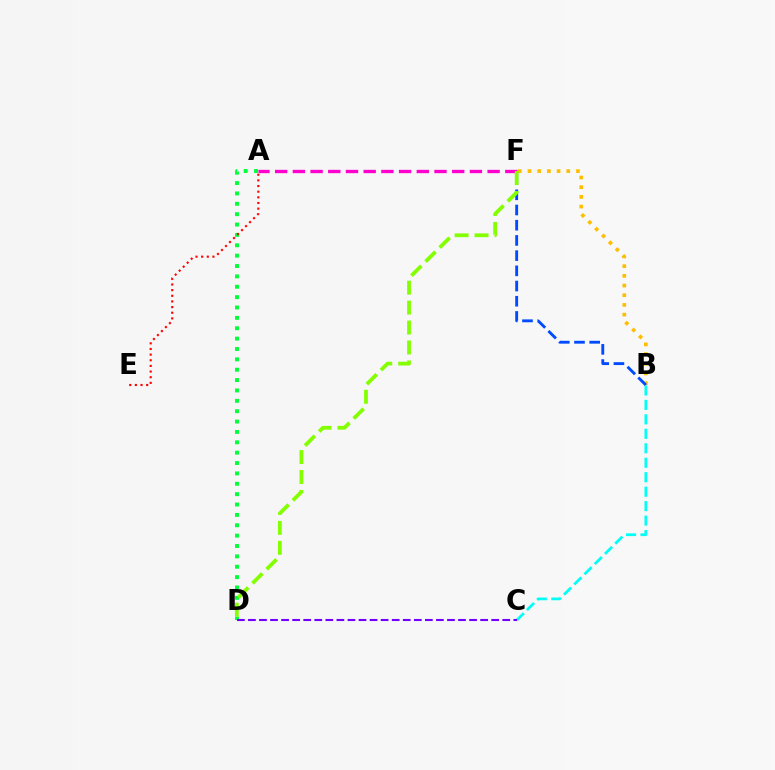{('B', 'F'): [{'color': '#ffbd00', 'line_style': 'dotted', 'thickness': 2.63}, {'color': '#004bff', 'line_style': 'dashed', 'thickness': 2.07}], ('B', 'C'): [{'color': '#00fff6', 'line_style': 'dashed', 'thickness': 1.96}], ('A', 'D'): [{'color': '#00ff39', 'line_style': 'dotted', 'thickness': 2.82}], ('A', 'F'): [{'color': '#ff00cf', 'line_style': 'dashed', 'thickness': 2.41}], ('D', 'F'): [{'color': '#84ff00', 'line_style': 'dashed', 'thickness': 2.71}], ('C', 'D'): [{'color': '#7200ff', 'line_style': 'dashed', 'thickness': 1.5}], ('A', 'E'): [{'color': '#ff0000', 'line_style': 'dotted', 'thickness': 1.53}]}